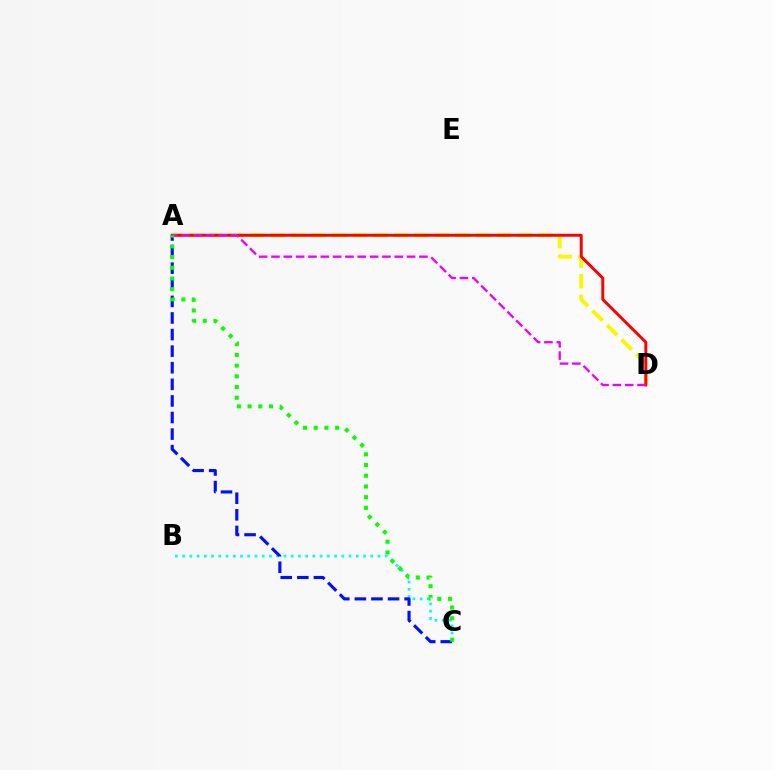{('A', 'D'): [{'color': '#fcf500', 'line_style': 'dashed', 'thickness': 2.79}, {'color': '#ff0000', 'line_style': 'solid', 'thickness': 2.11}, {'color': '#ee00ff', 'line_style': 'dashed', 'thickness': 1.67}], ('B', 'C'): [{'color': '#00fff6', 'line_style': 'dotted', 'thickness': 1.97}], ('A', 'C'): [{'color': '#0010ff', 'line_style': 'dashed', 'thickness': 2.25}, {'color': '#08ff00', 'line_style': 'dotted', 'thickness': 2.91}]}